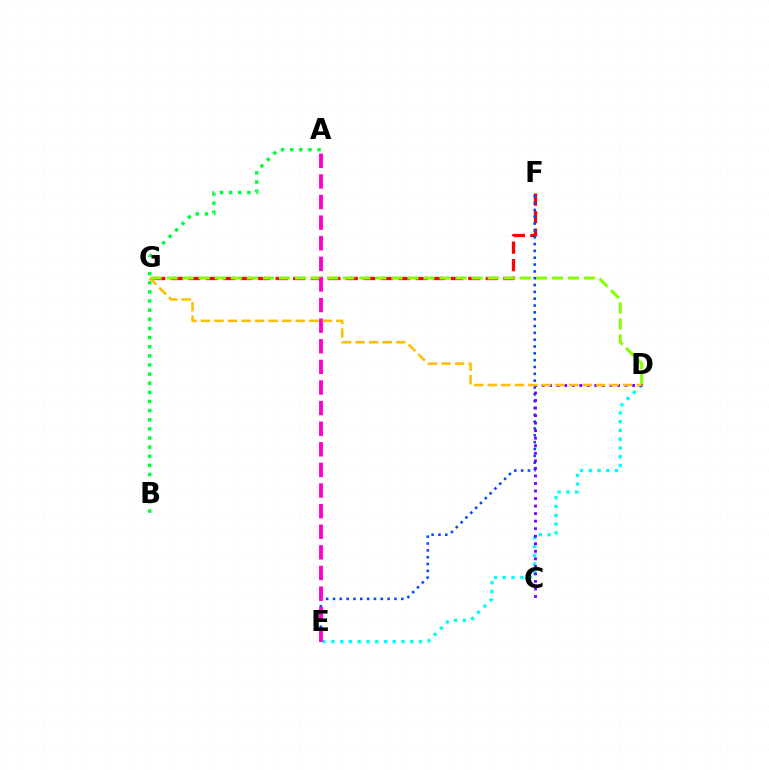{('F', 'G'): [{'color': '#ff0000', 'line_style': 'dashed', 'thickness': 2.38}], ('D', 'G'): [{'color': '#84ff00', 'line_style': 'dashed', 'thickness': 2.18}, {'color': '#ffbd00', 'line_style': 'dashed', 'thickness': 1.84}], ('E', 'F'): [{'color': '#004bff', 'line_style': 'dotted', 'thickness': 1.86}], ('A', 'B'): [{'color': '#00ff39', 'line_style': 'dotted', 'thickness': 2.48}], ('D', 'E'): [{'color': '#00fff6', 'line_style': 'dotted', 'thickness': 2.38}], ('A', 'E'): [{'color': '#ff00cf', 'line_style': 'dashed', 'thickness': 2.8}], ('C', 'D'): [{'color': '#7200ff', 'line_style': 'dotted', 'thickness': 2.05}]}